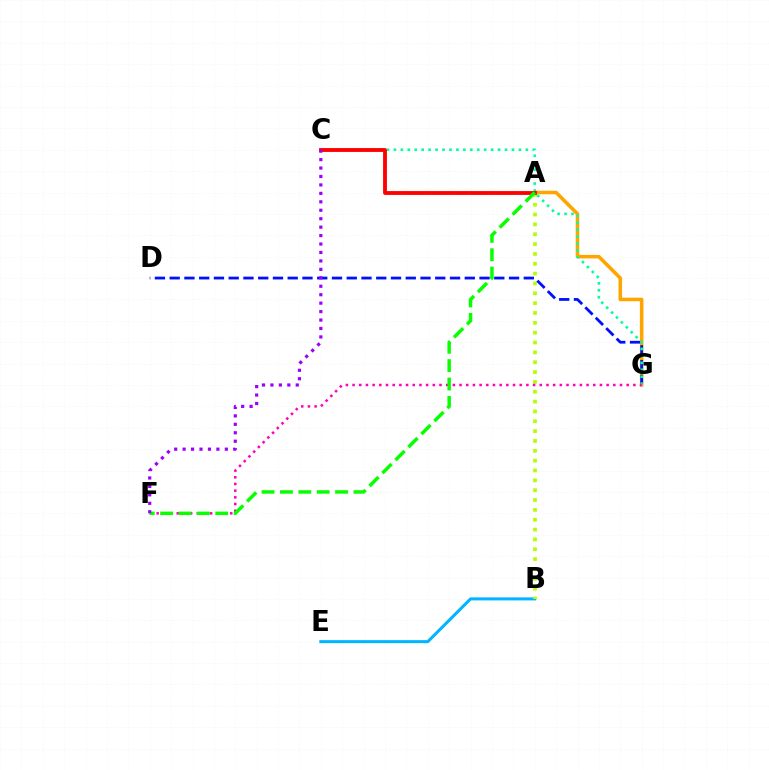{('B', 'E'): [{'color': '#00b5ff', 'line_style': 'solid', 'thickness': 2.18}], ('A', 'G'): [{'color': '#ffa500', 'line_style': 'solid', 'thickness': 2.57}], ('A', 'B'): [{'color': '#b3ff00', 'line_style': 'dotted', 'thickness': 2.67}], ('D', 'G'): [{'color': '#0010ff', 'line_style': 'dashed', 'thickness': 2.0}], ('C', 'G'): [{'color': '#00ff9d', 'line_style': 'dotted', 'thickness': 1.89}], ('A', 'C'): [{'color': '#ff0000', 'line_style': 'solid', 'thickness': 2.76}], ('F', 'G'): [{'color': '#ff00bd', 'line_style': 'dotted', 'thickness': 1.82}], ('A', 'F'): [{'color': '#08ff00', 'line_style': 'dashed', 'thickness': 2.5}], ('C', 'F'): [{'color': '#9b00ff', 'line_style': 'dotted', 'thickness': 2.29}]}